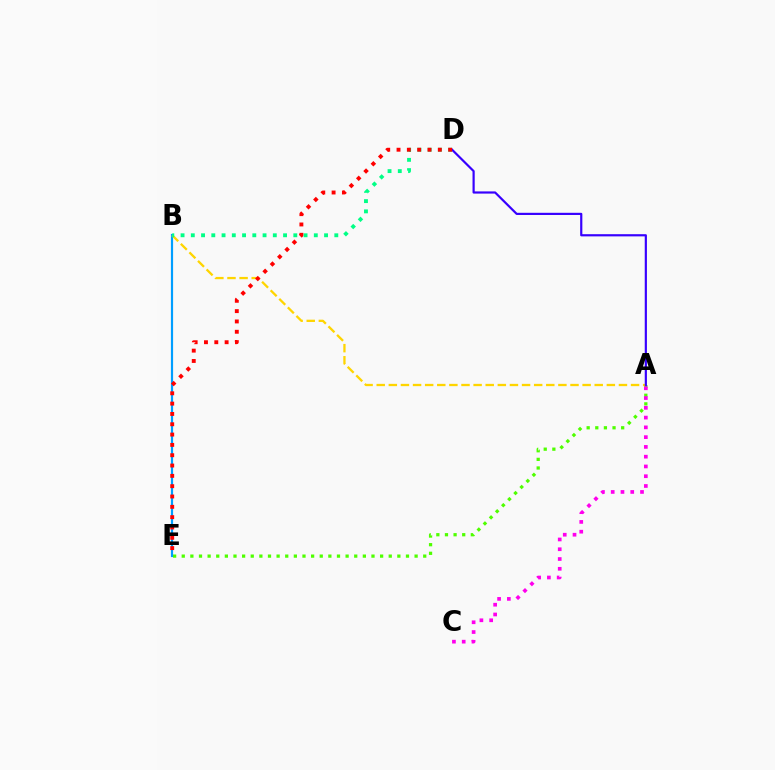{('A', 'E'): [{'color': '#4fff00', 'line_style': 'dotted', 'thickness': 2.34}], ('B', 'E'): [{'color': '#009eff', 'line_style': 'solid', 'thickness': 1.57}], ('A', 'C'): [{'color': '#ff00ed', 'line_style': 'dotted', 'thickness': 2.65}], ('A', 'B'): [{'color': '#ffd500', 'line_style': 'dashed', 'thickness': 1.65}], ('B', 'D'): [{'color': '#00ff86', 'line_style': 'dotted', 'thickness': 2.79}], ('A', 'D'): [{'color': '#3700ff', 'line_style': 'solid', 'thickness': 1.57}], ('D', 'E'): [{'color': '#ff0000', 'line_style': 'dotted', 'thickness': 2.8}]}